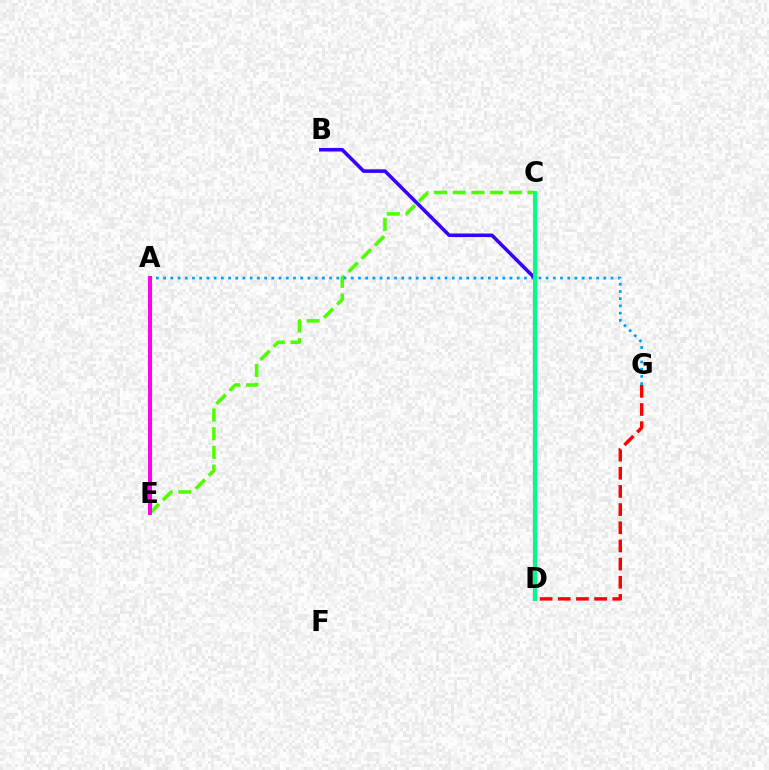{('C', 'E'): [{'color': '#4fff00', 'line_style': 'dashed', 'thickness': 2.54}], ('D', 'G'): [{'color': '#ff0000', 'line_style': 'dashed', 'thickness': 2.47}], ('C', 'D'): [{'color': '#ffd500', 'line_style': 'dotted', 'thickness': 1.73}, {'color': '#00ff86', 'line_style': 'solid', 'thickness': 2.82}], ('A', 'G'): [{'color': '#009eff', 'line_style': 'dotted', 'thickness': 1.96}], ('B', 'D'): [{'color': '#3700ff', 'line_style': 'solid', 'thickness': 2.56}], ('A', 'E'): [{'color': '#ff00ed', 'line_style': 'solid', 'thickness': 2.87}]}